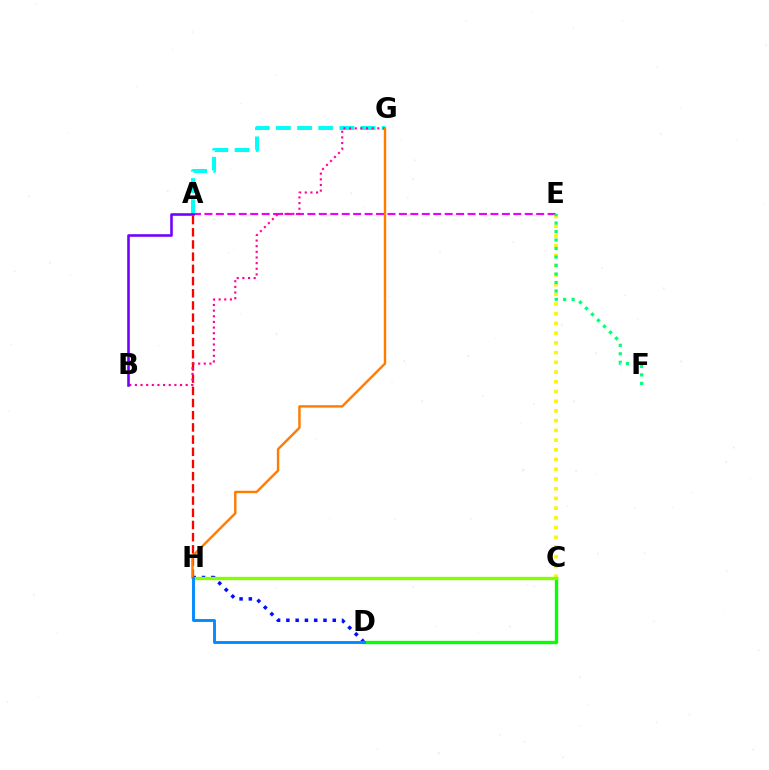{('A', 'E'): [{'color': '#ee00ff', 'line_style': 'dashed', 'thickness': 1.55}], ('A', 'H'): [{'color': '#ff0000', 'line_style': 'dashed', 'thickness': 1.66}], ('D', 'H'): [{'color': '#0010ff', 'line_style': 'dotted', 'thickness': 2.52}, {'color': '#008cff', 'line_style': 'solid', 'thickness': 2.09}], ('C', 'D'): [{'color': '#08ff00', 'line_style': 'solid', 'thickness': 2.41}], ('A', 'G'): [{'color': '#00fff6', 'line_style': 'dashed', 'thickness': 2.87}], ('C', 'E'): [{'color': '#fcf500', 'line_style': 'dotted', 'thickness': 2.64}], ('C', 'H'): [{'color': '#84ff00', 'line_style': 'solid', 'thickness': 2.4}], ('B', 'G'): [{'color': '#ff0094', 'line_style': 'dotted', 'thickness': 1.53}], ('A', 'B'): [{'color': '#7200ff', 'line_style': 'solid', 'thickness': 1.86}], ('E', 'F'): [{'color': '#00ff74', 'line_style': 'dotted', 'thickness': 2.31}], ('G', 'H'): [{'color': '#ff7c00', 'line_style': 'solid', 'thickness': 1.74}]}